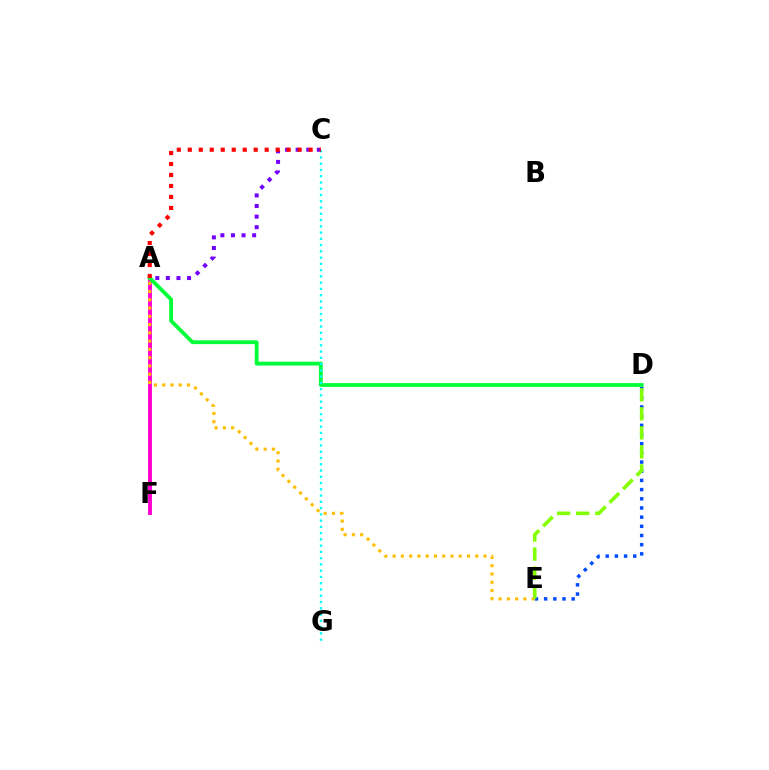{('D', 'E'): [{'color': '#004bff', 'line_style': 'dotted', 'thickness': 2.49}, {'color': '#84ff00', 'line_style': 'dashed', 'thickness': 2.59}], ('A', 'F'): [{'color': '#ff00cf', 'line_style': 'solid', 'thickness': 2.81}], ('A', 'E'): [{'color': '#ffbd00', 'line_style': 'dotted', 'thickness': 2.25}], ('A', 'D'): [{'color': '#00ff39', 'line_style': 'solid', 'thickness': 2.74}], ('C', 'G'): [{'color': '#00fff6', 'line_style': 'dotted', 'thickness': 1.7}], ('A', 'C'): [{'color': '#7200ff', 'line_style': 'dotted', 'thickness': 2.88}, {'color': '#ff0000', 'line_style': 'dotted', 'thickness': 2.98}]}